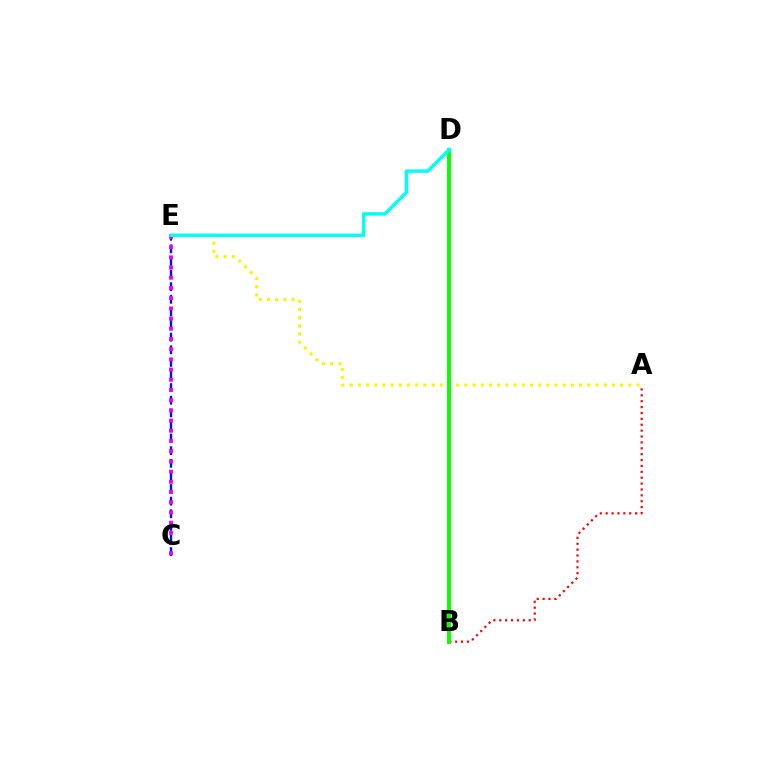{('A', 'E'): [{'color': '#fcf500', 'line_style': 'dotted', 'thickness': 2.23}], ('C', 'E'): [{'color': '#0010ff', 'line_style': 'dashed', 'thickness': 1.71}, {'color': '#ee00ff', 'line_style': 'dotted', 'thickness': 2.77}], ('A', 'B'): [{'color': '#ff0000', 'line_style': 'dotted', 'thickness': 1.6}], ('B', 'D'): [{'color': '#08ff00', 'line_style': 'solid', 'thickness': 2.84}], ('D', 'E'): [{'color': '#00fff6', 'line_style': 'solid', 'thickness': 2.51}]}